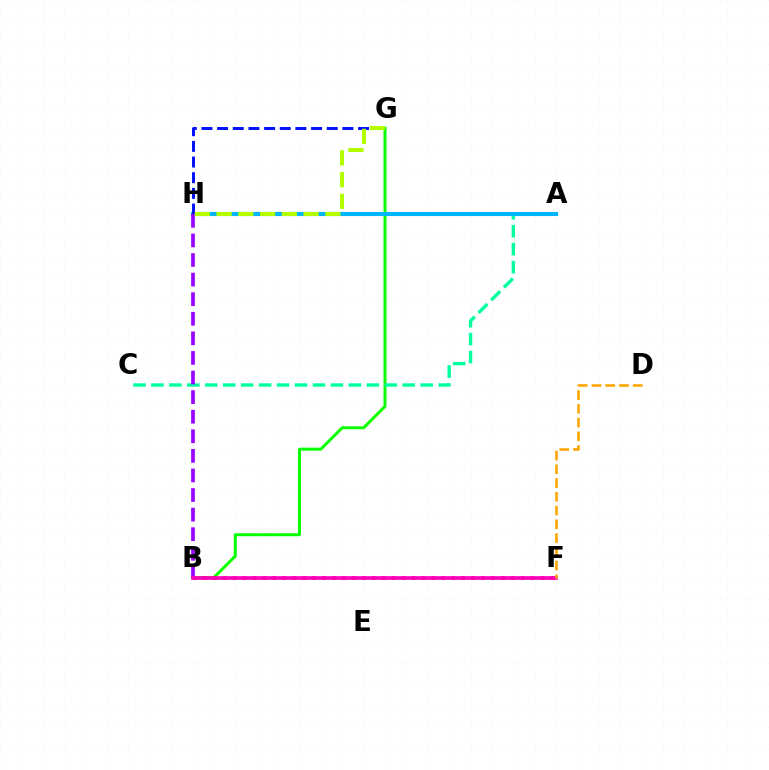{('B', 'G'): [{'color': '#08ff00', 'line_style': 'solid', 'thickness': 2.14}], ('A', 'C'): [{'color': '#00ff9d', 'line_style': 'dashed', 'thickness': 2.44}], ('B', 'F'): [{'color': '#ff0000', 'line_style': 'dotted', 'thickness': 2.7}, {'color': '#ff00bd', 'line_style': 'solid', 'thickness': 2.62}], ('A', 'H'): [{'color': '#00b5ff', 'line_style': 'solid', 'thickness': 2.95}], ('G', 'H'): [{'color': '#0010ff', 'line_style': 'dashed', 'thickness': 2.13}, {'color': '#b3ff00', 'line_style': 'dashed', 'thickness': 2.96}], ('B', 'H'): [{'color': '#9b00ff', 'line_style': 'dashed', 'thickness': 2.66}], ('D', 'F'): [{'color': '#ffa500', 'line_style': 'dashed', 'thickness': 1.87}]}